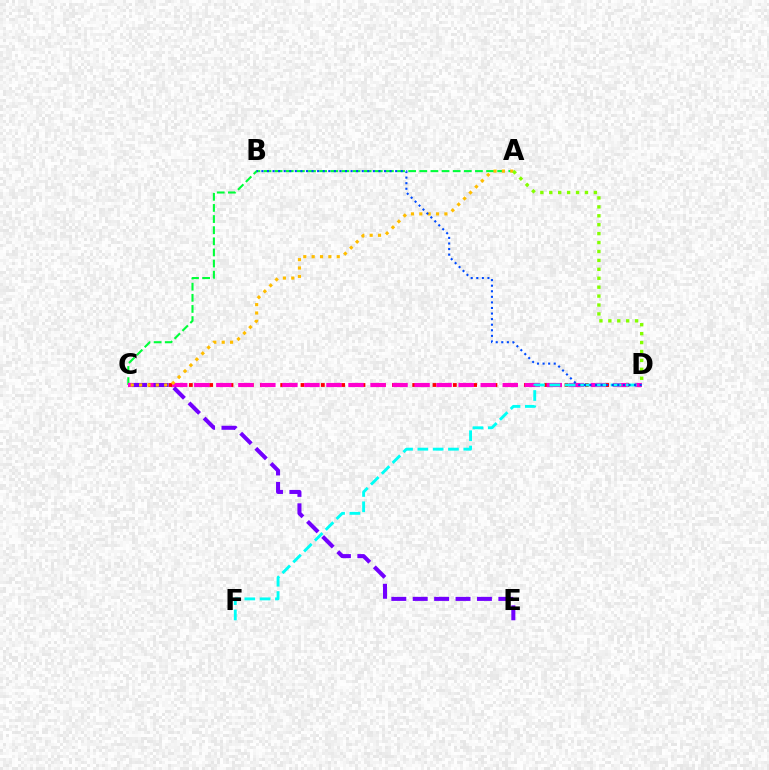{('C', 'D'): [{'color': '#ff0000', 'line_style': 'dotted', 'thickness': 2.76}, {'color': '#ff00cf', 'line_style': 'dashed', 'thickness': 2.99}], ('A', 'C'): [{'color': '#00ff39', 'line_style': 'dashed', 'thickness': 1.51}, {'color': '#ffbd00', 'line_style': 'dotted', 'thickness': 2.27}], ('C', 'E'): [{'color': '#7200ff', 'line_style': 'dashed', 'thickness': 2.91}], ('D', 'F'): [{'color': '#00fff6', 'line_style': 'dashed', 'thickness': 2.08}], ('A', 'D'): [{'color': '#84ff00', 'line_style': 'dotted', 'thickness': 2.42}], ('B', 'D'): [{'color': '#004bff', 'line_style': 'dotted', 'thickness': 1.51}]}